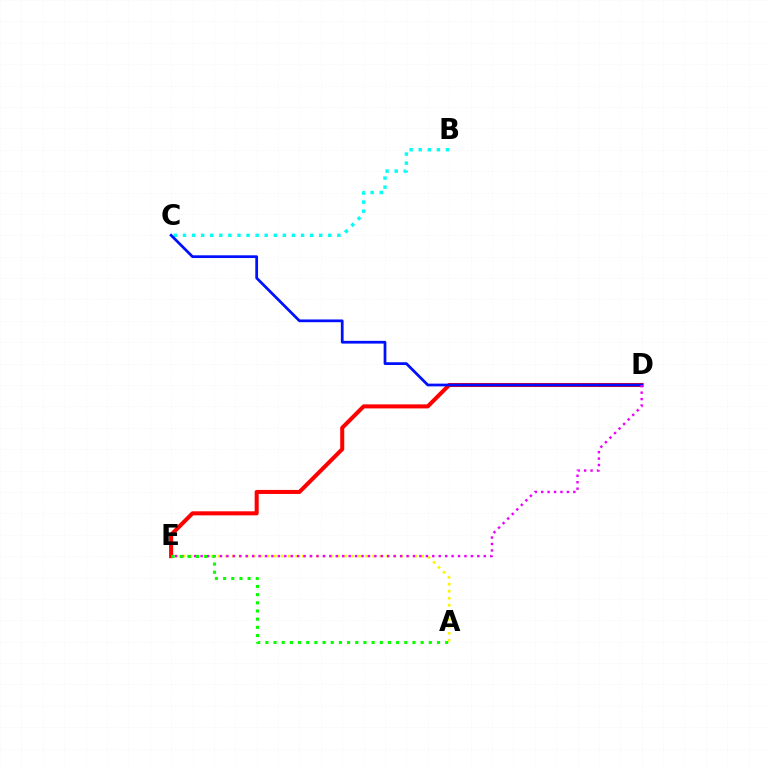{('B', 'C'): [{'color': '#00fff6', 'line_style': 'dotted', 'thickness': 2.47}], ('D', 'E'): [{'color': '#ff0000', 'line_style': 'solid', 'thickness': 2.91}, {'color': '#ee00ff', 'line_style': 'dotted', 'thickness': 1.75}], ('A', 'E'): [{'color': '#fcf500', 'line_style': 'dotted', 'thickness': 1.91}, {'color': '#08ff00', 'line_style': 'dotted', 'thickness': 2.22}], ('C', 'D'): [{'color': '#0010ff', 'line_style': 'solid', 'thickness': 1.98}]}